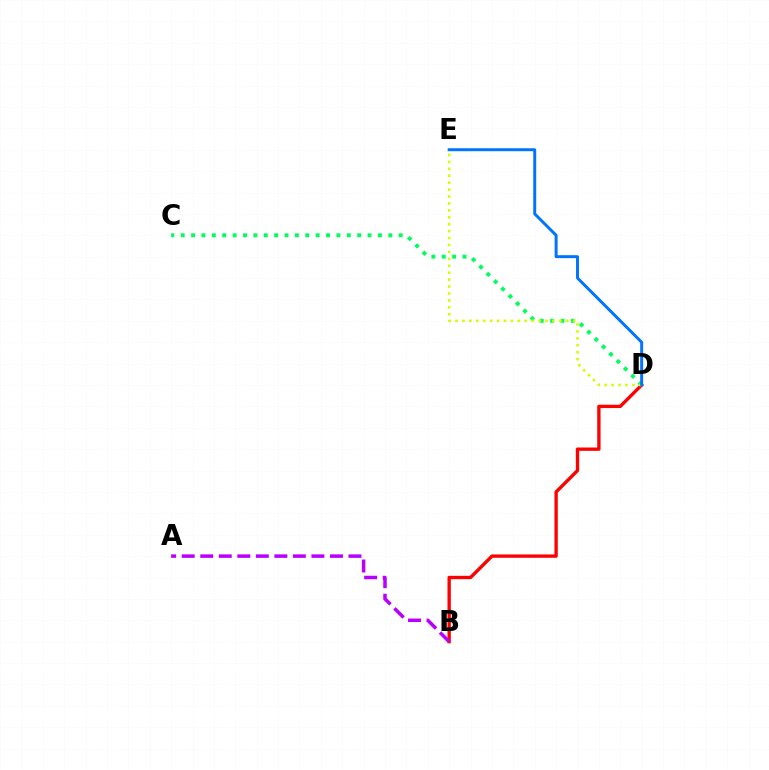{('B', 'D'): [{'color': '#ff0000', 'line_style': 'solid', 'thickness': 2.41}], ('A', 'B'): [{'color': '#b900ff', 'line_style': 'dashed', 'thickness': 2.52}], ('C', 'D'): [{'color': '#00ff5c', 'line_style': 'dotted', 'thickness': 2.82}], ('D', 'E'): [{'color': '#d1ff00', 'line_style': 'dotted', 'thickness': 1.88}, {'color': '#0074ff', 'line_style': 'solid', 'thickness': 2.13}]}